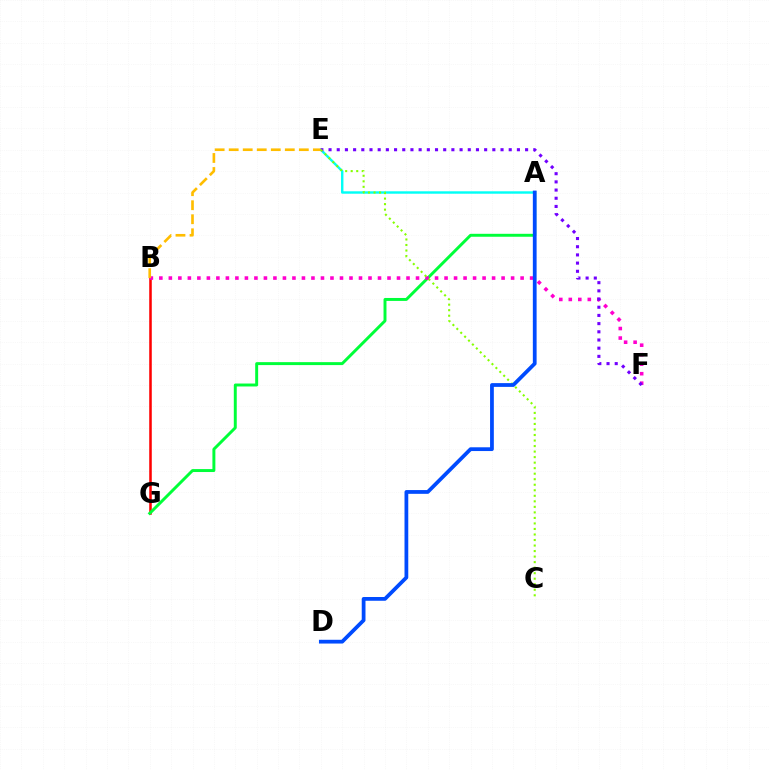{('B', 'G'): [{'color': '#ff0000', 'line_style': 'solid', 'thickness': 1.83}], ('A', 'G'): [{'color': '#00ff39', 'line_style': 'solid', 'thickness': 2.12}], ('A', 'E'): [{'color': '#00fff6', 'line_style': 'solid', 'thickness': 1.74}], ('B', 'F'): [{'color': '#ff00cf', 'line_style': 'dotted', 'thickness': 2.58}], ('B', 'E'): [{'color': '#ffbd00', 'line_style': 'dashed', 'thickness': 1.91}], ('E', 'F'): [{'color': '#7200ff', 'line_style': 'dotted', 'thickness': 2.23}], ('C', 'E'): [{'color': '#84ff00', 'line_style': 'dotted', 'thickness': 1.5}], ('A', 'D'): [{'color': '#004bff', 'line_style': 'solid', 'thickness': 2.71}]}